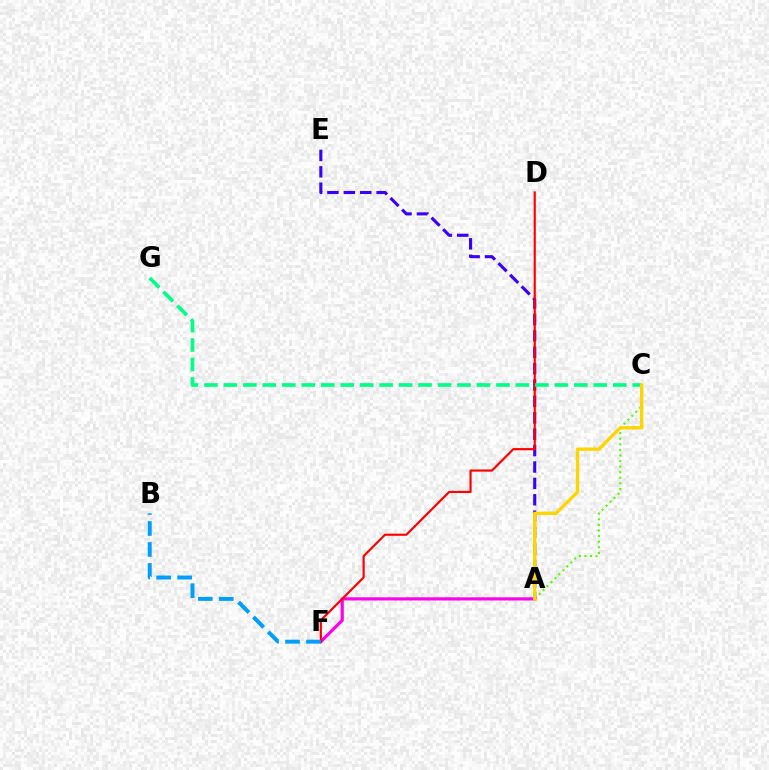{('A', 'C'): [{'color': '#4fff00', 'line_style': 'dotted', 'thickness': 1.52}, {'color': '#ffd500', 'line_style': 'solid', 'thickness': 2.4}], ('A', 'F'): [{'color': '#ff00ed', 'line_style': 'solid', 'thickness': 2.29}], ('A', 'E'): [{'color': '#3700ff', 'line_style': 'dashed', 'thickness': 2.23}], ('D', 'F'): [{'color': '#ff0000', 'line_style': 'solid', 'thickness': 1.56}], ('C', 'G'): [{'color': '#00ff86', 'line_style': 'dashed', 'thickness': 2.64}], ('B', 'F'): [{'color': '#009eff', 'line_style': 'dashed', 'thickness': 2.85}]}